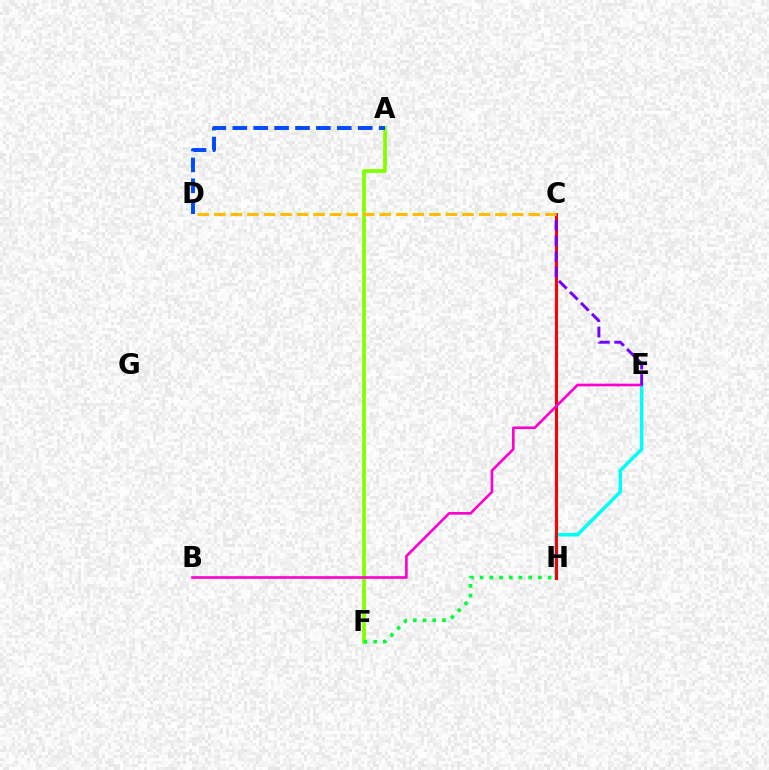{('E', 'H'): [{'color': '#00fff6', 'line_style': 'solid', 'thickness': 2.55}], ('A', 'F'): [{'color': '#84ff00', 'line_style': 'solid', 'thickness': 2.68}], ('F', 'H'): [{'color': '#00ff39', 'line_style': 'dotted', 'thickness': 2.64}], ('C', 'H'): [{'color': '#ff0000', 'line_style': 'solid', 'thickness': 2.19}], ('B', 'E'): [{'color': '#ff00cf', 'line_style': 'solid', 'thickness': 1.9}], ('C', 'E'): [{'color': '#7200ff', 'line_style': 'dashed', 'thickness': 2.11}], ('C', 'D'): [{'color': '#ffbd00', 'line_style': 'dashed', 'thickness': 2.25}], ('A', 'D'): [{'color': '#004bff', 'line_style': 'dashed', 'thickness': 2.84}]}